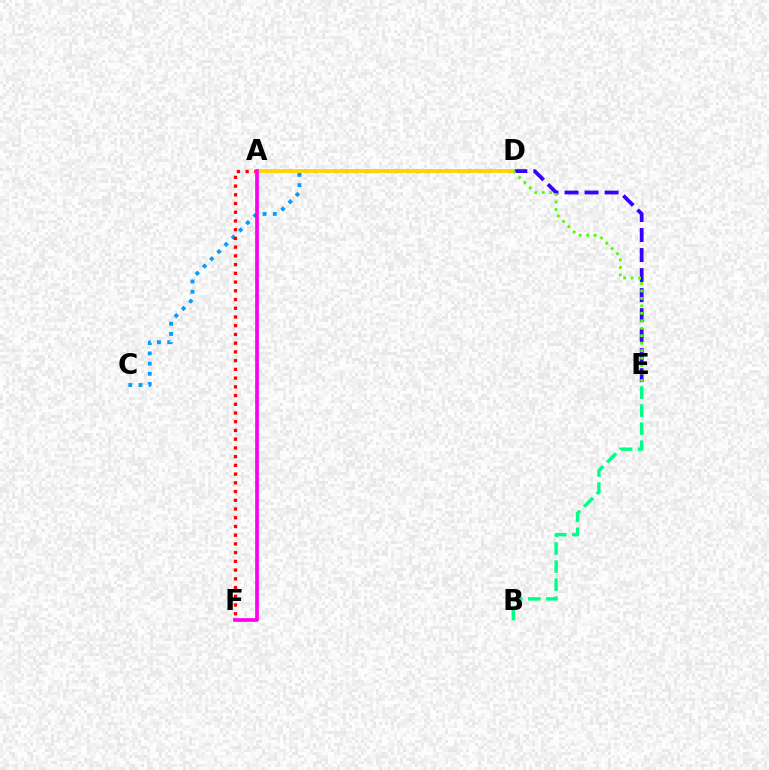{('D', 'E'): [{'color': '#3700ff', 'line_style': 'dashed', 'thickness': 2.72}, {'color': '#4fff00', 'line_style': 'dotted', 'thickness': 2.03}], ('C', 'D'): [{'color': '#009eff', 'line_style': 'dotted', 'thickness': 2.77}], ('A', 'F'): [{'color': '#ff0000', 'line_style': 'dotted', 'thickness': 2.37}, {'color': '#ff00ed', 'line_style': 'solid', 'thickness': 2.65}], ('A', 'D'): [{'color': '#ffd500', 'line_style': 'solid', 'thickness': 2.76}], ('B', 'E'): [{'color': '#00ff86', 'line_style': 'dashed', 'thickness': 2.45}]}